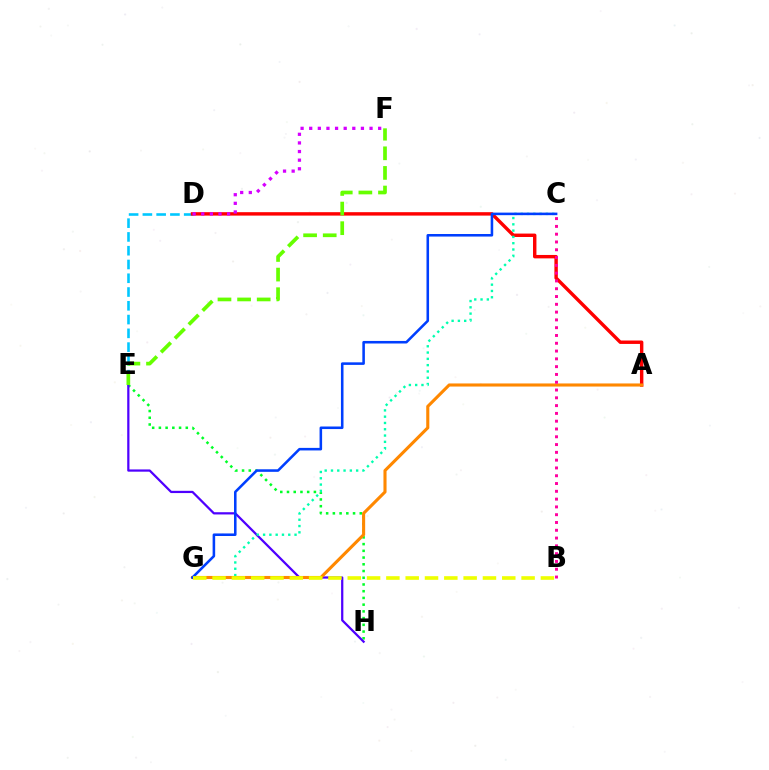{('D', 'E'): [{'color': '#00c7ff', 'line_style': 'dashed', 'thickness': 1.87}], ('E', 'H'): [{'color': '#00ff27', 'line_style': 'dotted', 'thickness': 1.83}, {'color': '#4f00ff', 'line_style': 'solid', 'thickness': 1.61}], ('A', 'D'): [{'color': '#ff0000', 'line_style': 'solid', 'thickness': 2.46}], ('C', 'G'): [{'color': '#00ffaf', 'line_style': 'dotted', 'thickness': 1.71}, {'color': '#003fff', 'line_style': 'solid', 'thickness': 1.84}], ('D', 'F'): [{'color': '#d600ff', 'line_style': 'dotted', 'thickness': 2.34}], ('A', 'G'): [{'color': '#ff8800', 'line_style': 'solid', 'thickness': 2.23}], ('E', 'F'): [{'color': '#66ff00', 'line_style': 'dashed', 'thickness': 2.66}], ('B', 'C'): [{'color': '#ff00a0', 'line_style': 'dotted', 'thickness': 2.12}], ('B', 'G'): [{'color': '#eeff00', 'line_style': 'dashed', 'thickness': 2.62}]}